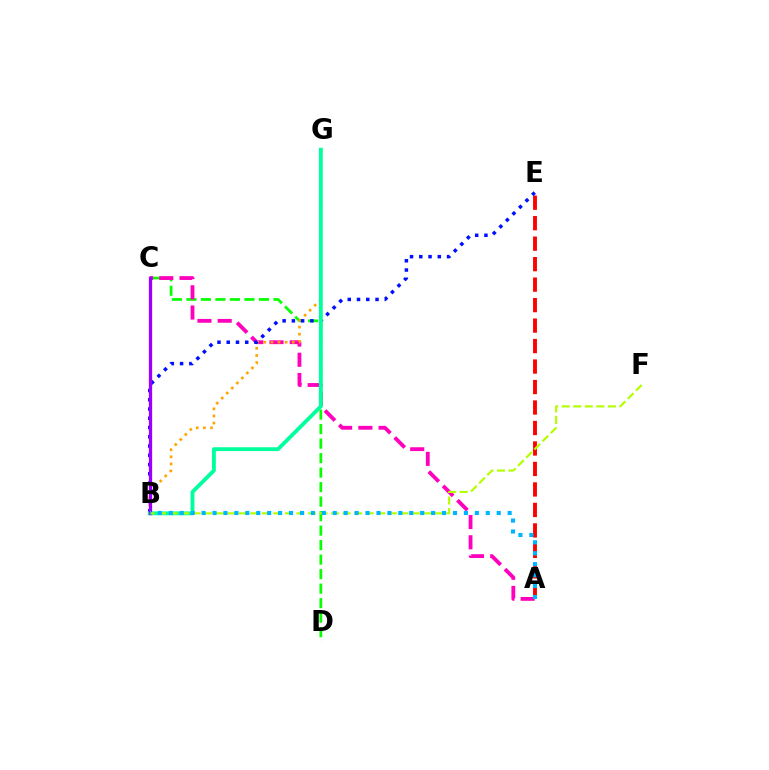{('C', 'D'): [{'color': '#08ff00', 'line_style': 'dashed', 'thickness': 1.97}], ('A', 'C'): [{'color': '#ff00bd', 'line_style': 'dashed', 'thickness': 2.75}], ('B', 'G'): [{'color': '#ffa500', 'line_style': 'dotted', 'thickness': 1.93}, {'color': '#00ff9d', 'line_style': 'solid', 'thickness': 2.78}], ('A', 'E'): [{'color': '#ff0000', 'line_style': 'dashed', 'thickness': 2.78}], ('B', 'E'): [{'color': '#0010ff', 'line_style': 'dotted', 'thickness': 2.51}], ('B', 'C'): [{'color': '#9b00ff', 'line_style': 'solid', 'thickness': 2.37}], ('B', 'F'): [{'color': '#b3ff00', 'line_style': 'dashed', 'thickness': 1.57}], ('A', 'B'): [{'color': '#00b5ff', 'line_style': 'dotted', 'thickness': 2.97}]}